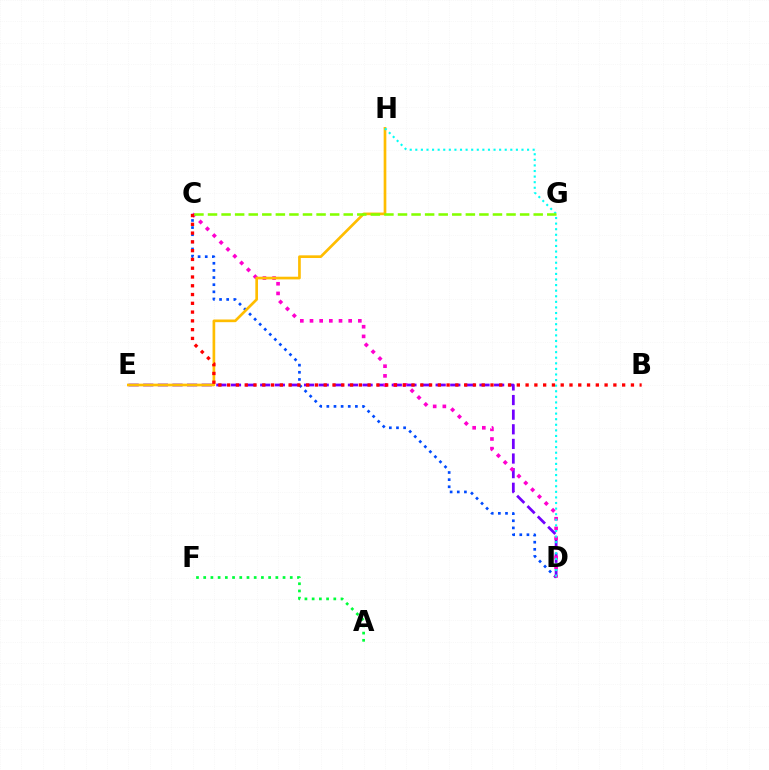{('C', 'D'): [{'color': '#004bff', 'line_style': 'dotted', 'thickness': 1.94}, {'color': '#ff00cf', 'line_style': 'dotted', 'thickness': 2.63}], ('D', 'E'): [{'color': '#7200ff', 'line_style': 'dashed', 'thickness': 1.99}], ('A', 'F'): [{'color': '#00ff39', 'line_style': 'dotted', 'thickness': 1.96}], ('E', 'H'): [{'color': '#ffbd00', 'line_style': 'solid', 'thickness': 1.93}], ('D', 'H'): [{'color': '#00fff6', 'line_style': 'dotted', 'thickness': 1.52}], ('B', 'C'): [{'color': '#ff0000', 'line_style': 'dotted', 'thickness': 2.38}], ('C', 'G'): [{'color': '#84ff00', 'line_style': 'dashed', 'thickness': 1.84}]}